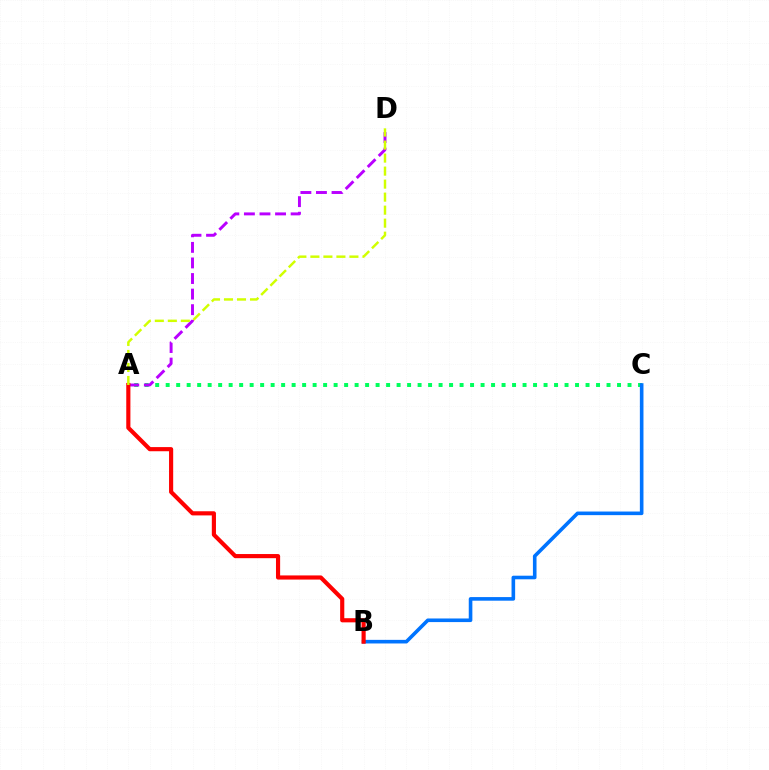{('A', 'C'): [{'color': '#00ff5c', 'line_style': 'dotted', 'thickness': 2.85}], ('A', 'D'): [{'color': '#b900ff', 'line_style': 'dashed', 'thickness': 2.12}, {'color': '#d1ff00', 'line_style': 'dashed', 'thickness': 1.77}], ('B', 'C'): [{'color': '#0074ff', 'line_style': 'solid', 'thickness': 2.6}], ('A', 'B'): [{'color': '#ff0000', 'line_style': 'solid', 'thickness': 2.99}]}